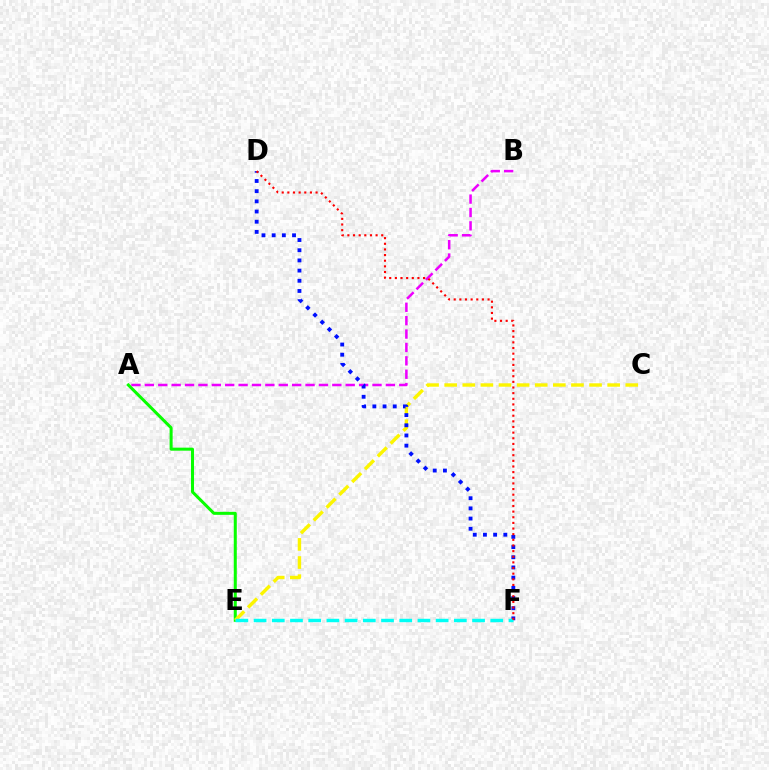{('A', 'B'): [{'color': '#ee00ff', 'line_style': 'dashed', 'thickness': 1.82}], ('A', 'E'): [{'color': '#08ff00', 'line_style': 'solid', 'thickness': 2.18}], ('C', 'E'): [{'color': '#fcf500', 'line_style': 'dashed', 'thickness': 2.46}], ('D', 'F'): [{'color': '#0010ff', 'line_style': 'dotted', 'thickness': 2.77}, {'color': '#ff0000', 'line_style': 'dotted', 'thickness': 1.53}], ('E', 'F'): [{'color': '#00fff6', 'line_style': 'dashed', 'thickness': 2.47}]}